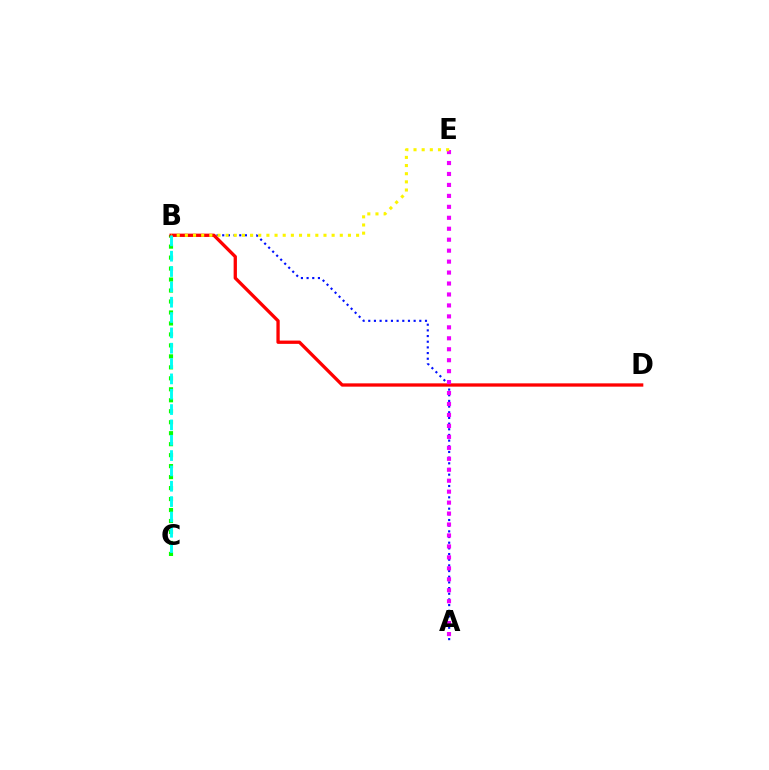{('A', 'B'): [{'color': '#0010ff', 'line_style': 'dotted', 'thickness': 1.54}], ('B', 'C'): [{'color': '#08ff00', 'line_style': 'dotted', 'thickness': 2.98}, {'color': '#00fff6', 'line_style': 'dashed', 'thickness': 2.08}], ('B', 'D'): [{'color': '#ff0000', 'line_style': 'solid', 'thickness': 2.38}], ('A', 'E'): [{'color': '#ee00ff', 'line_style': 'dotted', 'thickness': 2.98}], ('B', 'E'): [{'color': '#fcf500', 'line_style': 'dotted', 'thickness': 2.22}]}